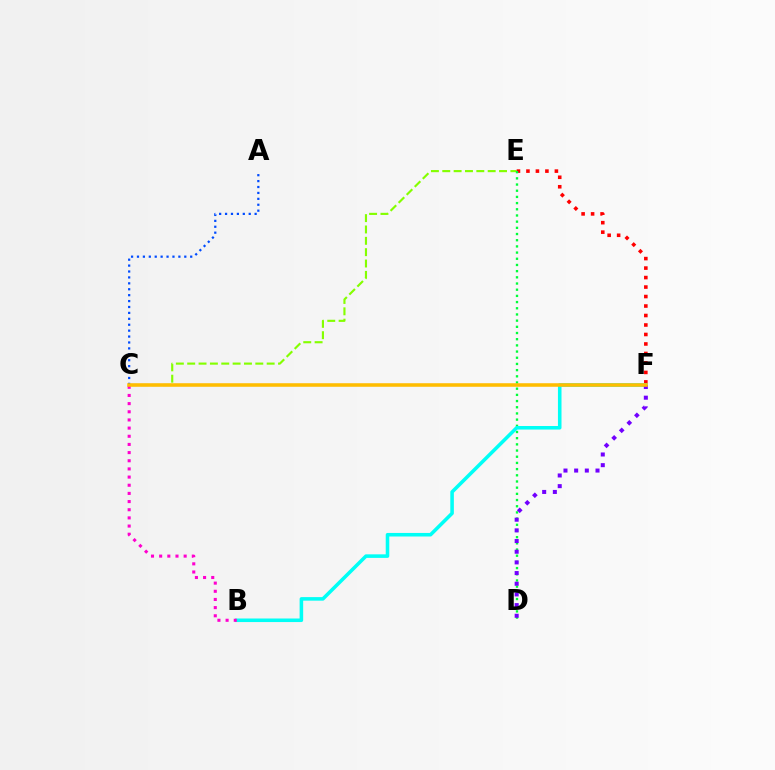{('C', 'E'): [{'color': '#84ff00', 'line_style': 'dashed', 'thickness': 1.54}], ('E', 'F'): [{'color': '#ff0000', 'line_style': 'dotted', 'thickness': 2.58}], ('D', 'E'): [{'color': '#00ff39', 'line_style': 'dotted', 'thickness': 1.68}], ('B', 'F'): [{'color': '#00fff6', 'line_style': 'solid', 'thickness': 2.56}], ('D', 'F'): [{'color': '#7200ff', 'line_style': 'dotted', 'thickness': 2.9}], ('A', 'C'): [{'color': '#004bff', 'line_style': 'dotted', 'thickness': 1.61}], ('B', 'C'): [{'color': '#ff00cf', 'line_style': 'dotted', 'thickness': 2.22}], ('C', 'F'): [{'color': '#ffbd00', 'line_style': 'solid', 'thickness': 2.56}]}